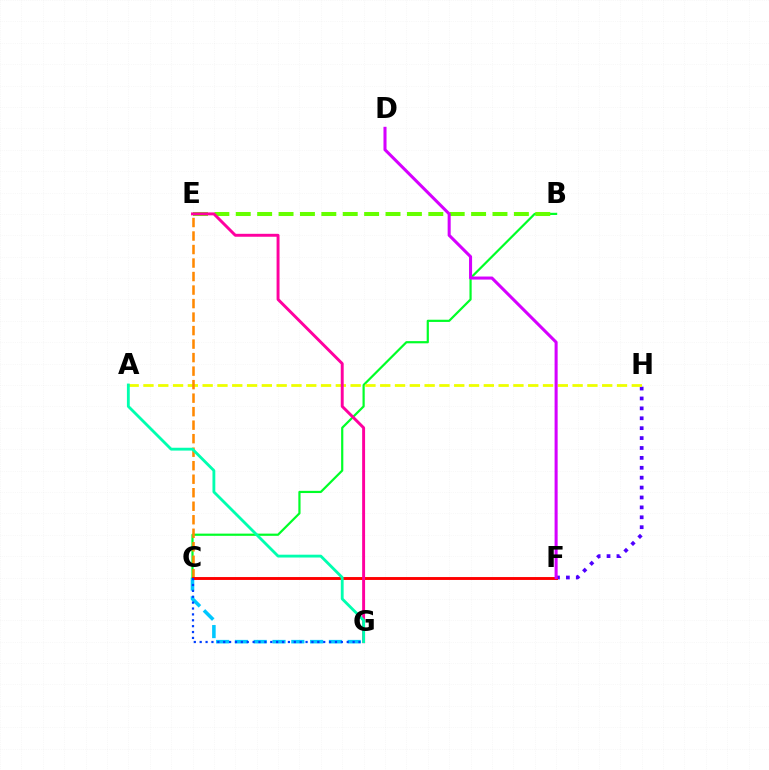{('F', 'H'): [{'color': '#4f00ff', 'line_style': 'dotted', 'thickness': 2.69}], ('C', 'G'): [{'color': '#00c7ff', 'line_style': 'dashed', 'thickness': 2.55}, {'color': '#003fff', 'line_style': 'dotted', 'thickness': 1.6}], ('B', 'C'): [{'color': '#00ff27', 'line_style': 'solid', 'thickness': 1.58}], ('A', 'H'): [{'color': '#eeff00', 'line_style': 'dashed', 'thickness': 2.01}], ('C', 'E'): [{'color': '#ff8800', 'line_style': 'dashed', 'thickness': 1.84}], ('C', 'F'): [{'color': '#ff0000', 'line_style': 'solid', 'thickness': 2.09}], ('B', 'E'): [{'color': '#66ff00', 'line_style': 'dashed', 'thickness': 2.91}], ('E', 'G'): [{'color': '#ff00a0', 'line_style': 'solid', 'thickness': 2.11}], ('D', 'F'): [{'color': '#d600ff', 'line_style': 'solid', 'thickness': 2.2}], ('A', 'G'): [{'color': '#00ffaf', 'line_style': 'solid', 'thickness': 2.04}]}